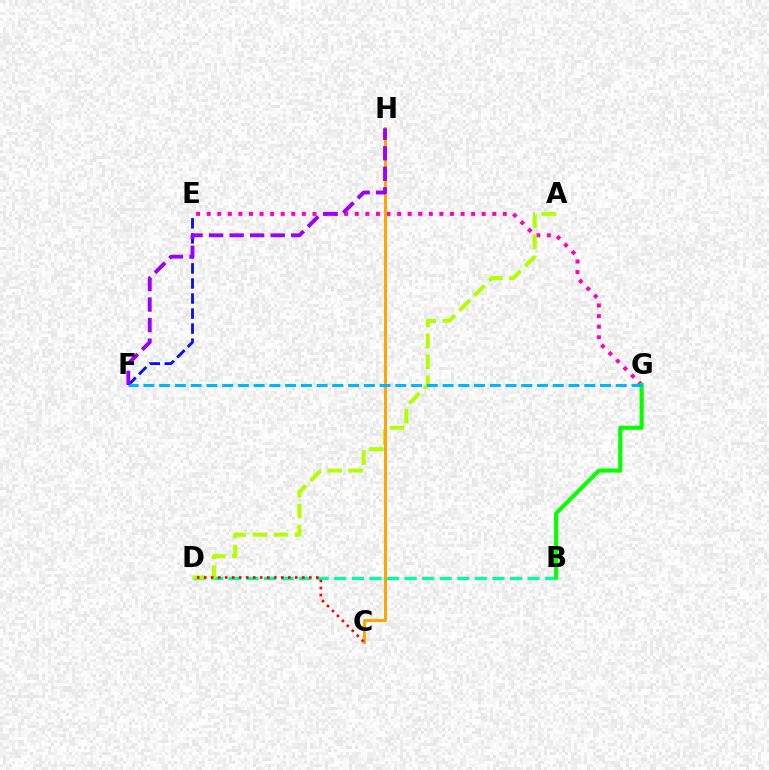{('B', 'D'): [{'color': '#00ff9d', 'line_style': 'dashed', 'thickness': 2.39}], ('E', 'G'): [{'color': '#ff00bd', 'line_style': 'dotted', 'thickness': 2.87}], ('E', 'F'): [{'color': '#0010ff', 'line_style': 'dashed', 'thickness': 2.04}], ('A', 'D'): [{'color': '#b3ff00', 'line_style': 'dashed', 'thickness': 2.86}], ('C', 'H'): [{'color': '#ffa500', 'line_style': 'solid', 'thickness': 2.14}], ('B', 'G'): [{'color': '#08ff00', 'line_style': 'solid', 'thickness': 2.96}], ('C', 'D'): [{'color': '#ff0000', 'line_style': 'dotted', 'thickness': 1.9}], ('F', 'G'): [{'color': '#00b5ff', 'line_style': 'dashed', 'thickness': 2.14}], ('F', 'H'): [{'color': '#9b00ff', 'line_style': 'dashed', 'thickness': 2.79}]}